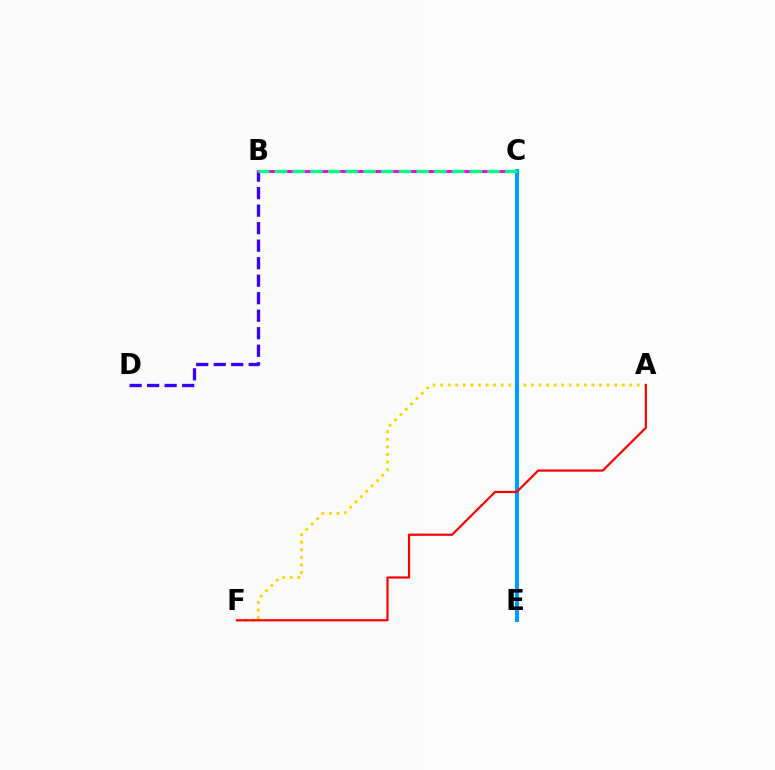{('B', 'D'): [{'color': '#3700ff', 'line_style': 'dashed', 'thickness': 2.38}], ('C', 'E'): [{'color': '#4fff00', 'line_style': 'dotted', 'thickness': 2.71}, {'color': '#009eff', 'line_style': 'solid', 'thickness': 2.91}], ('A', 'F'): [{'color': '#ffd500', 'line_style': 'dotted', 'thickness': 2.06}, {'color': '#ff0000', 'line_style': 'solid', 'thickness': 1.58}], ('B', 'C'): [{'color': '#ff00ed', 'line_style': 'solid', 'thickness': 2.15}, {'color': '#00ff86', 'line_style': 'dashed', 'thickness': 2.41}]}